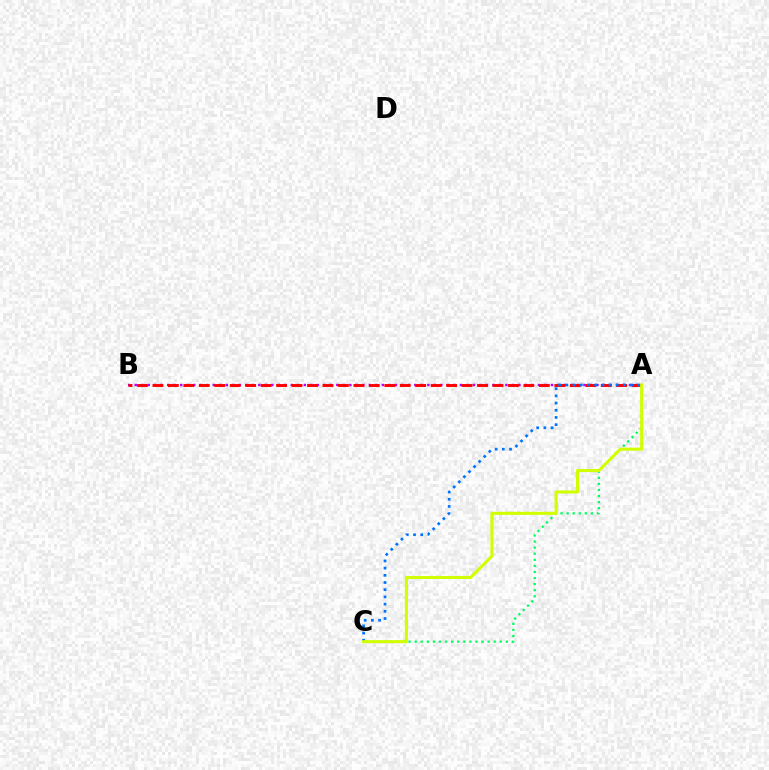{('A', 'C'): [{'color': '#00ff5c', 'line_style': 'dotted', 'thickness': 1.65}, {'color': '#0074ff', 'line_style': 'dotted', 'thickness': 1.96}, {'color': '#d1ff00', 'line_style': 'solid', 'thickness': 2.21}], ('A', 'B'): [{'color': '#b900ff', 'line_style': 'dotted', 'thickness': 1.77}, {'color': '#ff0000', 'line_style': 'dashed', 'thickness': 2.1}]}